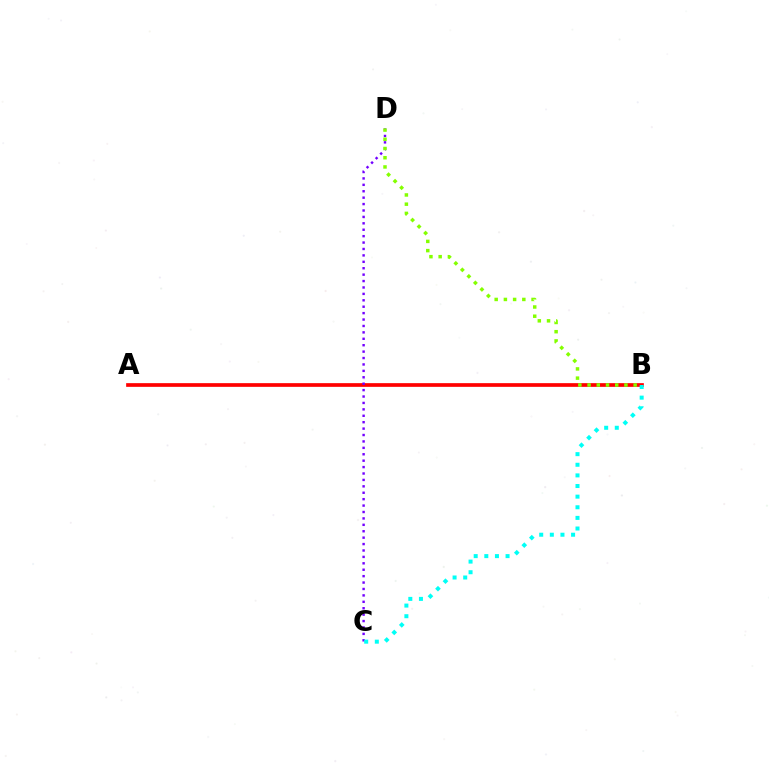{('A', 'B'): [{'color': '#ff0000', 'line_style': 'solid', 'thickness': 2.66}], ('C', 'D'): [{'color': '#7200ff', 'line_style': 'dotted', 'thickness': 1.74}], ('B', 'C'): [{'color': '#00fff6', 'line_style': 'dotted', 'thickness': 2.89}], ('B', 'D'): [{'color': '#84ff00', 'line_style': 'dotted', 'thickness': 2.5}]}